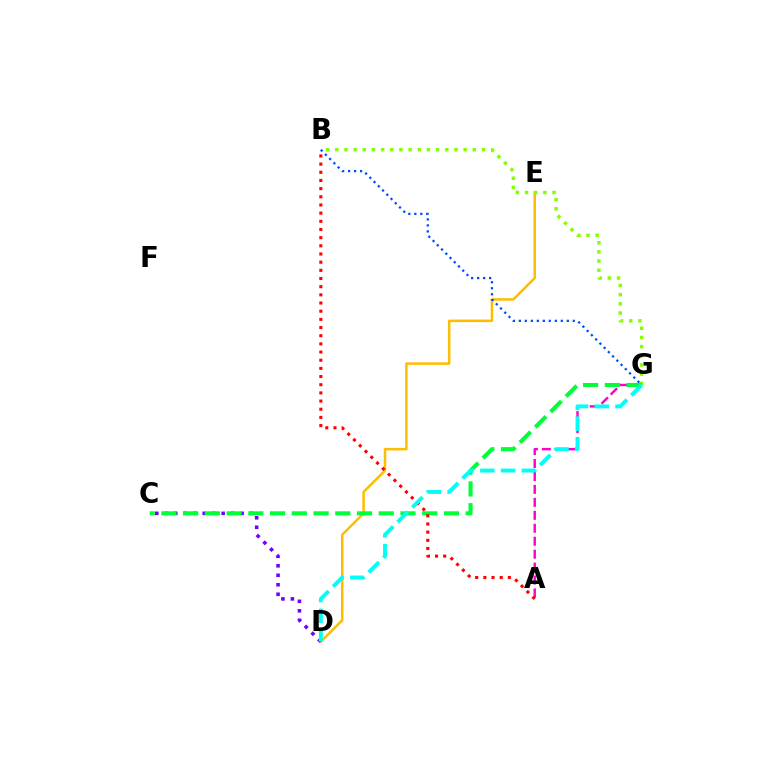{('D', 'E'): [{'color': '#ffbd00', 'line_style': 'solid', 'thickness': 1.81}], ('C', 'D'): [{'color': '#7200ff', 'line_style': 'dotted', 'thickness': 2.58}], ('B', 'G'): [{'color': '#004bff', 'line_style': 'dotted', 'thickness': 1.63}, {'color': '#84ff00', 'line_style': 'dotted', 'thickness': 2.49}], ('A', 'G'): [{'color': '#ff00cf', 'line_style': 'dashed', 'thickness': 1.76}], ('C', 'G'): [{'color': '#00ff39', 'line_style': 'dashed', 'thickness': 2.95}], ('A', 'B'): [{'color': '#ff0000', 'line_style': 'dotted', 'thickness': 2.22}], ('D', 'G'): [{'color': '#00fff6', 'line_style': 'dashed', 'thickness': 2.82}]}